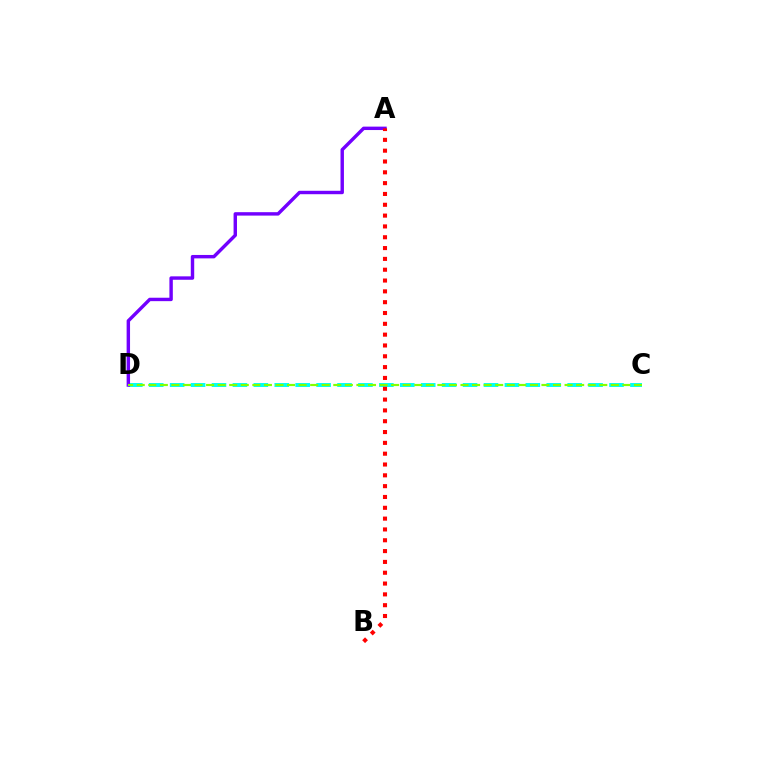{('C', 'D'): [{'color': '#00fff6', 'line_style': 'dashed', 'thickness': 2.84}, {'color': '#84ff00', 'line_style': 'dashed', 'thickness': 1.57}], ('A', 'D'): [{'color': '#7200ff', 'line_style': 'solid', 'thickness': 2.46}], ('A', 'B'): [{'color': '#ff0000', 'line_style': 'dotted', 'thickness': 2.94}]}